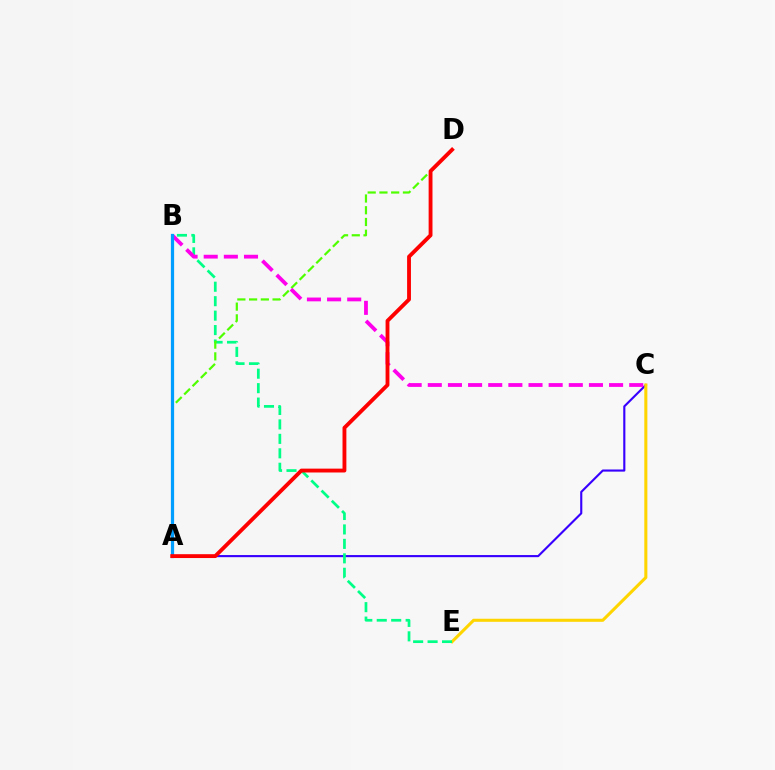{('A', 'C'): [{'color': '#3700ff', 'line_style': 'solid', 'thickness': 1.53}], ('C', 'E'): [{'color': '#ffd500', 'line_style': 'solid', 'thickness': 2.21}], ('B', 'E'): [{'color': '#00ff86', 'line_style': 'dashed', 'thickness': 1.96}], ('A', 'D'): [{'color': '#4fff00', 'line_style': 'dashed', 'thickness': 1.59}, {'color': '#ff0000', 'line_style': 'solid', 'thickness': 2.78}], ('B', 'C'): [{'color': '#ff00ed', 'line_style': 'dashed', 'thickness': 2.74}], ('A', 'B'): [{'color': '#009eff', 'line_style': 'solid', 'thickness': 2.33}]}